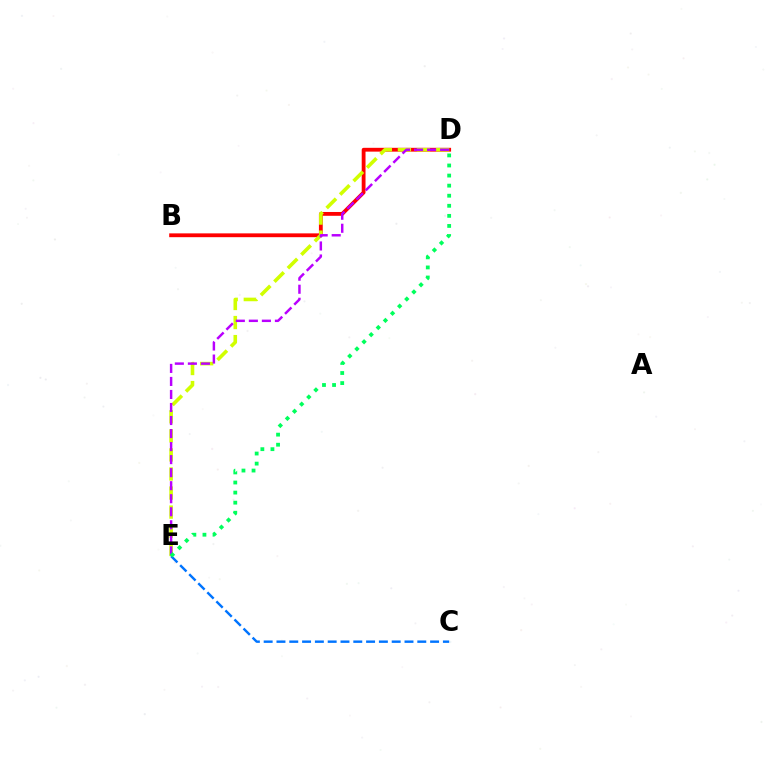{('B', 'D'): [{'color': '#ff0000', 'line_style': 'solid', 'thickness': 2.75}], ('D', 'E'): [{'color': '#d1ff00', 'line_style': 'dashed', 'thickness': 2.59}, {'color': '#b900ff', 'line_style': 'dashed', 'thickness': 1.77}, {'color': '#00ff5c', 'line_style': 'dotted', 'thickness': 2.74}], ('C', 'E'): [{'color': '#0074ff', 'line_style': 'dashed', 'thickness': 1.74}]}